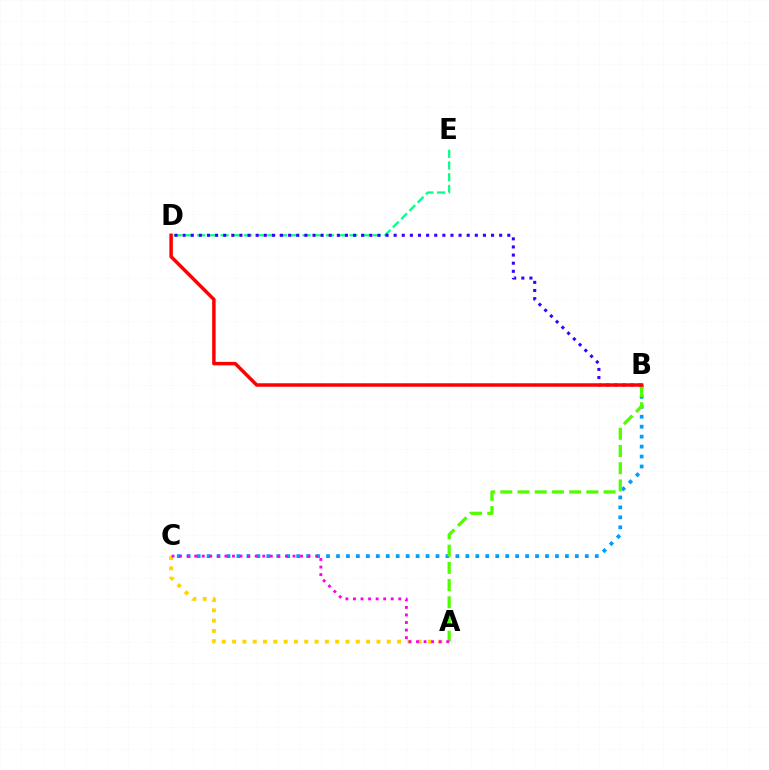{('A', 'C'): [{'color': '#ffd500', 'line_style': 'dotted', 'thickness': 2.8}, {'color': '#ff00ed', 'line_style': 'dotted', 'thickness': 2.05}], ('B', 'C'): [{'color': '#009eff', 'line_style': 'dotted', 'thickness': 2.7}], ('A', 'B'): [{'color': '#4fff00', 'line_style': 'dashed', 'thickness': 2.34}], ('D', 'E'): [{'color': '#00ff86', 'line_style': 'dashed', 'thickness': 1.59}], ('B', 'D'): [{'color': '#3700ff', 'line_style': 'dotted', 'thickness': 2.21}, {'color': '#ff0000', 'line_style': 'solid', 'thickness': 2.5}]}